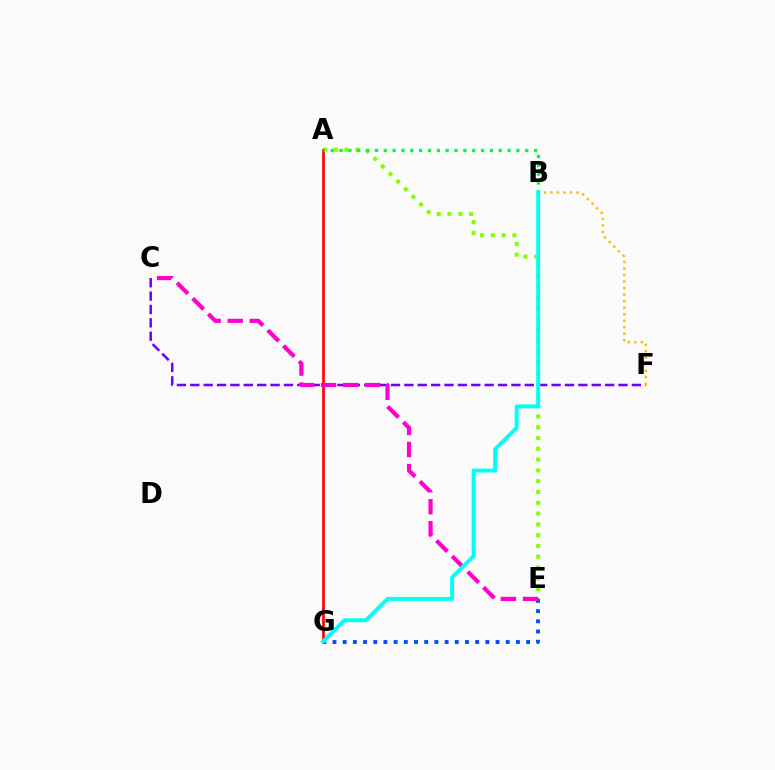{('C', 'F'): [{'color': '#7200ff', 'line_style': 'dashed', 'thickness': 1.82}], ('A', 'E'): [{'color': '#84ff00', 'line_style': 'dotted', 'thickness': 2.93}], ('E', 'G'): [{'color': '#004bff', 'line_style': 'dotted', 'thickness': 2.77}], ('B', 'F'): [{'color': '#ffbd00', 'line_style': 'dotted', 'thickness': 1.77}], ('A', 'G'): [{'color': '#ff0000', 'line_style': 'solid', 'thickness': 1.94}], ('A', 'B'): [{'color': '#00ff39', 'line_style': 'dotted', 'thickness': 2.4}], ('C', 'E'): [{'color': '#ff00cf', 'line_style': 'dashed', 'thickness': 3.0}], ('B', 'G'): [{'color': '#00fff6', 'line_style': 'solid', 'thickness': 2.81}]}